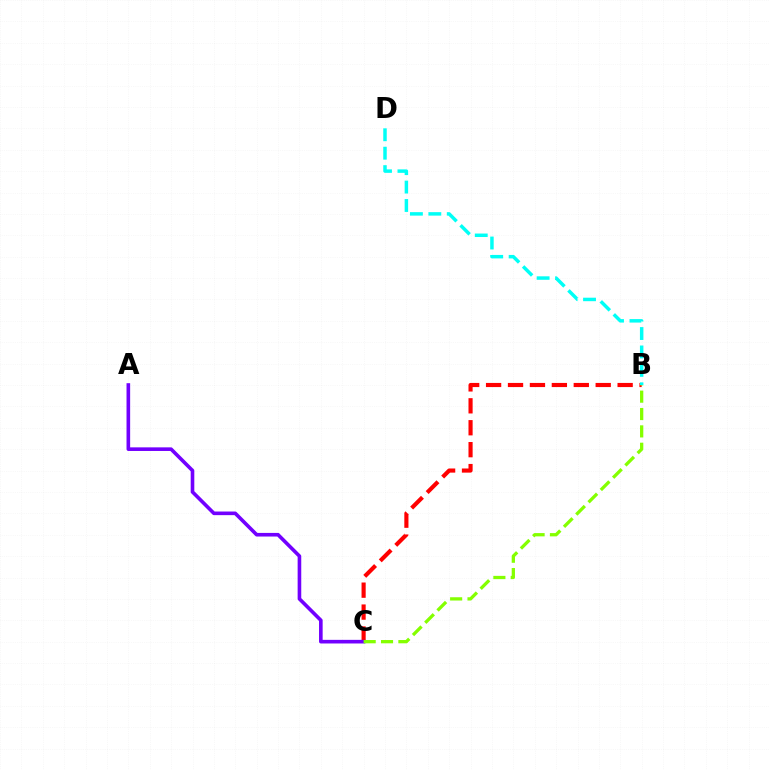{('B', 'C'): [{'color': '#ff0000', 'line_style': 'dashed', 'thickness': 2.98}, {'color': '#84ff00', 'line_style': 'dashed', 'thickness': 2.36}], ('A', 'C'): [{'color': '#7200ff', 'line_style': 'solid', 'thickness': 2.61}], ('B', 'D'): [{'color': '#00fff6', 'line_style': 'dashed', 'thickness': 2.5}]}